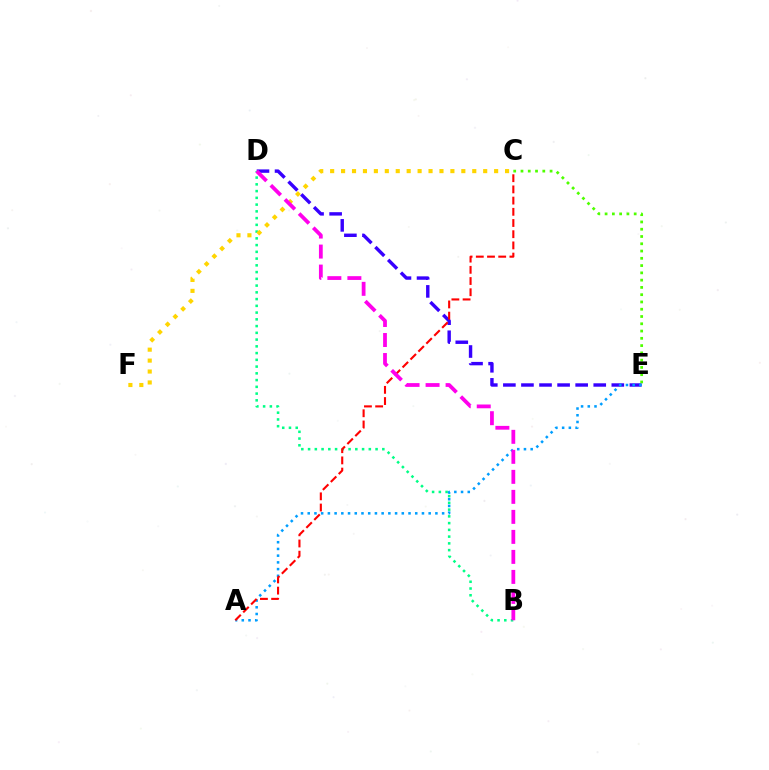{('D', 'E'): [{'color': '#3700ff', 'line_style': 'dashed', 'thickness': 2.46}], ('C', 'E'): [{'color': '#4fff00', 'line_style': 'dotted', 'thickness': 1.98}], ('B', 'D'): [{'color': '#00ff86', 'line_style': 'dotted', 'thickness': 1.83}, {'color': '#ff00ed', 'line_style': 'dashed', 'thickness': 2.72}], ('A', 'E'): [{'color': '#009eff', 'line_style': 'dotted', 'thickness': 1.83}], ('C', 'F'): [{'color': '#ffd500', 'line_style': 'dotted', 'thickness': 2.97}], ('A', 'C'): [{'color': '#ff0000', 'line_style': 'dashed', 'thickness': 1.52}]}